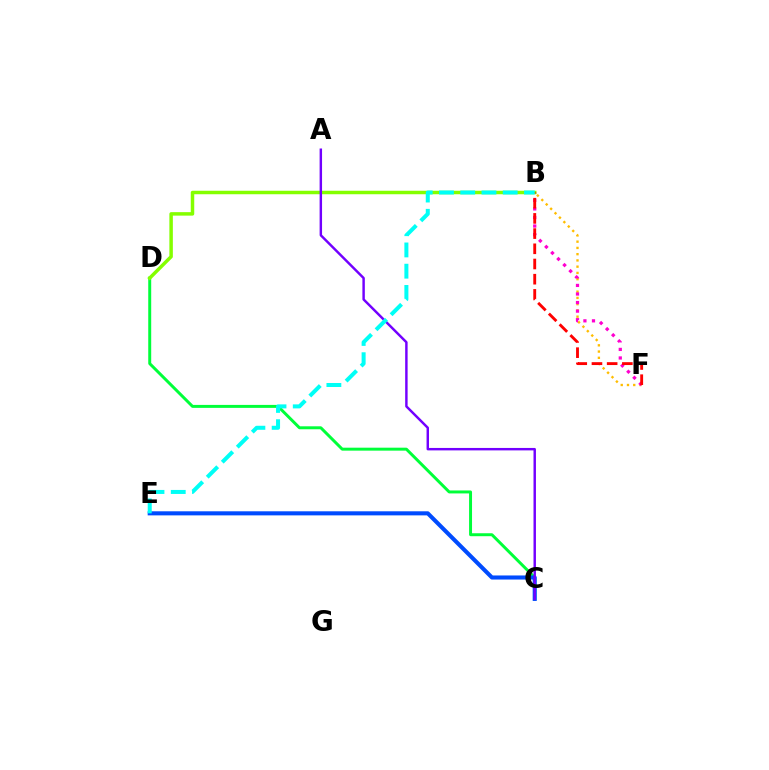{('C', 'D'): [{'color': '#00ff39', 'line_style': 'solid', 'thickness': 2.13}], ('B', 'F'): [{'color': '#ffbd00', 'line_style': 'dotted', 'thickness': 1.7}, {'color': '#ff00cf', 'line_style': 'dotted', 'thickness': 2.33}, {'color': '#ff0000', 'line_style': 'dashed', 'thickness': 2.06}], ('C', 'E'): [{'color': '#004bff', 'line_style': 'solid', 'thickness': 2.94}], ('B', 'D'): [{'color': '#84ff00', 'line_style': 'solid', 'thickness': 2.51}], ('A', 'C'): [{'color': '#7200ff', 'line_style': 'solid', 'thickness': 1.76}], ('B', 'E'): [{'color': '#00fff6', 'line_style': 'dashed', 'thickness': 2.89}]}